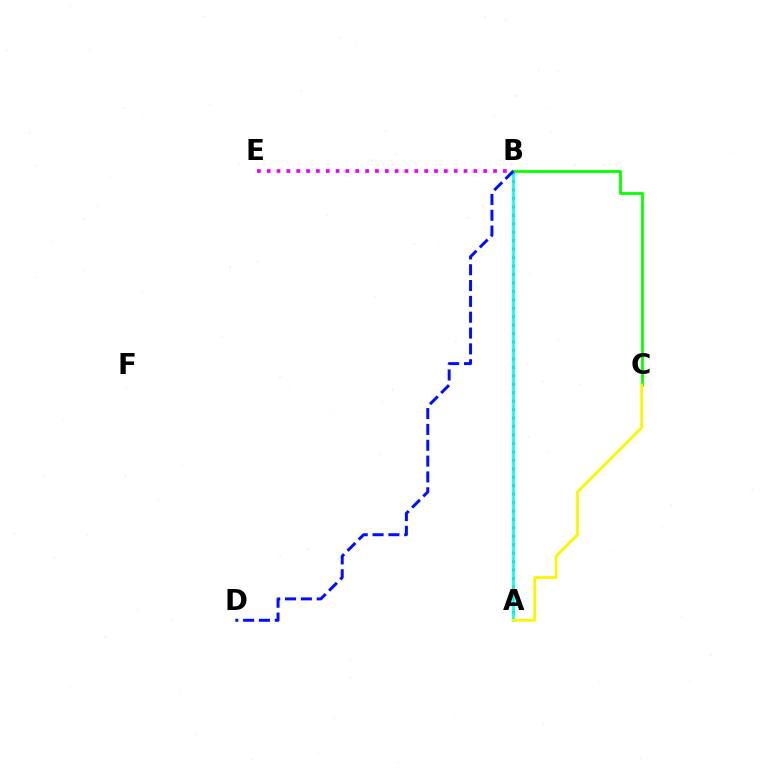{('B', 'E'): [{'color': '#ee00ff', 'line_style': 'dotted', 'thickness': 2.67}], ('A', 'B'): [{'color': '#ff0000', 'line_style': 'dotted', 'thickness': 2.3}, {'color': '#00fff6', 'line_style': 'solid', 'thickness': 1.92}], ('B', 'C'): [{'color': '#08ff00', 'line_style': 'solid', 'thickness': 2.04}], ('A', 'C'): [{'color': '#fcf500', 'line_style': 'solid', 'thickness': 2.03}], ('B', 'D'): [{'color': '#0010ff', 'line_style': 'dashed', 'thickness': 2.15}]}